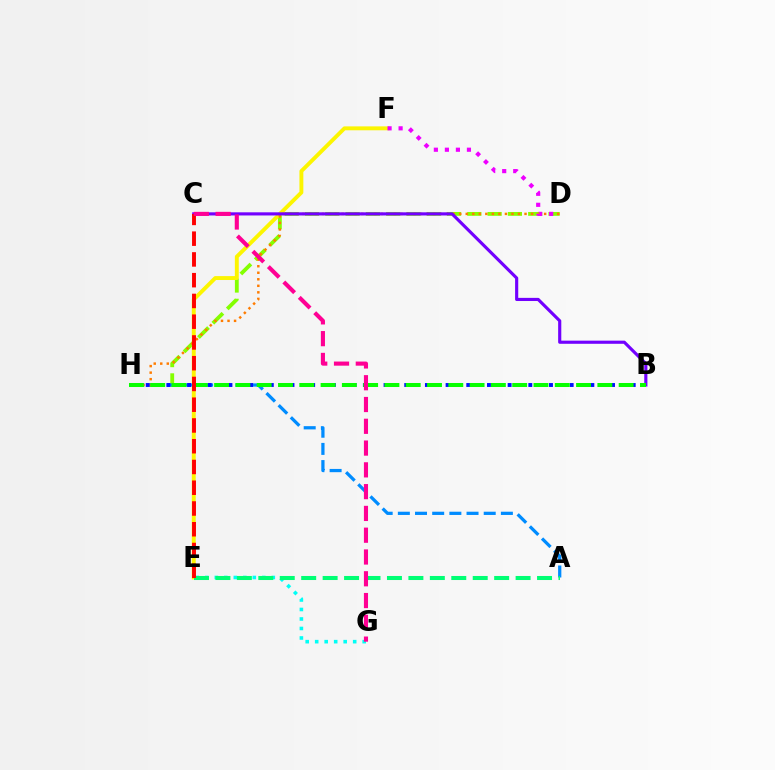{('D', 'H'): [{'color': '#84ff00', 'line_style': 'dashed', 'thickness': 2.76}, {'color': '#ff7c00', 'line_style': 'dotted', 'thickness': 1.77}], ('E', 'F'): [{'color': '#fcf500', 'line_style': 'solid', 'thickness': 2.82}], ('E', 'G'): [{'color': '#00fff6', 'line_style': 'dotted', 'thickness': 2.58}], ('A', 'H'): [{'color': '#008cff', 'line_style': 'dashed', 'thickness': 2.33}], ('D', 'F'): [{'color': '#ee00ff', 'line_style': 'dotted', 'thickness': 2.99}], ('B', 'H'): [{'color': '#0010ff', 'line_style': 'dotted', 'thickness': 2.81}, {'color': '#08ff00', 'line_style': 'dashed', 'thickness': 2.89}], ('A', 'E'): [{'color': '#00ff74', 'line_style': 'dashed', 'thickness': 2.91}], ('B', 'C'): [{'color': '#7200ff', 'line_style': 'solid', 'thickness': 2.26}], ('C', 'E'): [{'color': '#ff0000', 'line_style': 'dashed', 'thickness': 2.82}], ('C', 'G'): [{'color': '#ff0094', 'line_style': 'dashed', 'thickness': 2.96}]}